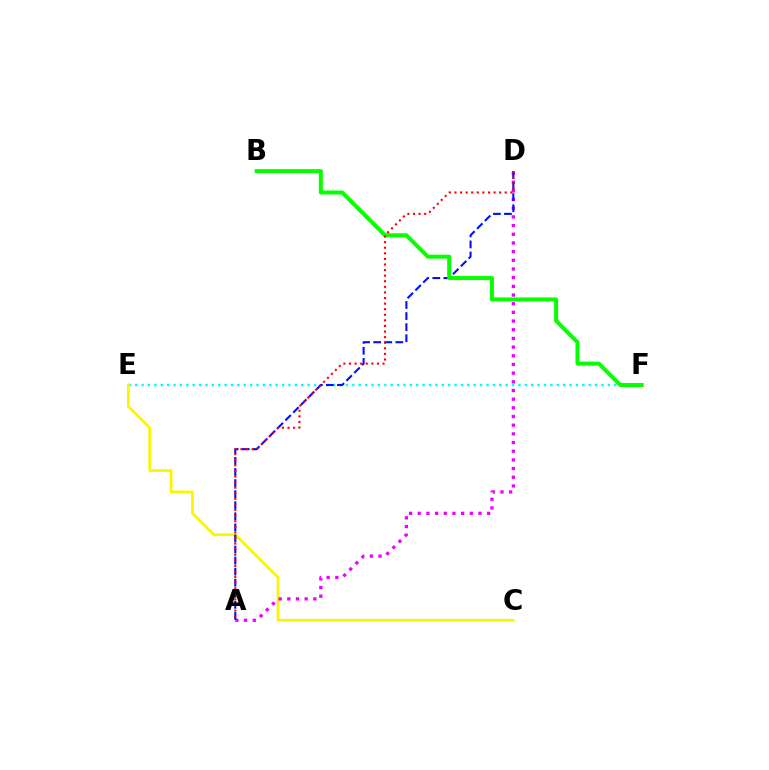{('E', 'F'): [{'color': '#00fff6', 'line_style': 'dotted', 'thickness': 1.74}], ('C', 'E'): [{'color': '#fcf500', 'line_style': 'solid', 'thickness': 1.99}], ('A', 'D'): [{'color': '#ee00ff', 'line_style': 'dotted', 'thickness': 2.36}, {'color': '#0010ff', 'line_style': 'dashed', 'thickness': 1.5}, {'color': '#ff0000', 'line_style': 'dotted', 'thickness': 1.52}], ('B', 'F'): [{'color': '#08ff00', 'line_style': 'solid', 'thickness': 2.88}]}